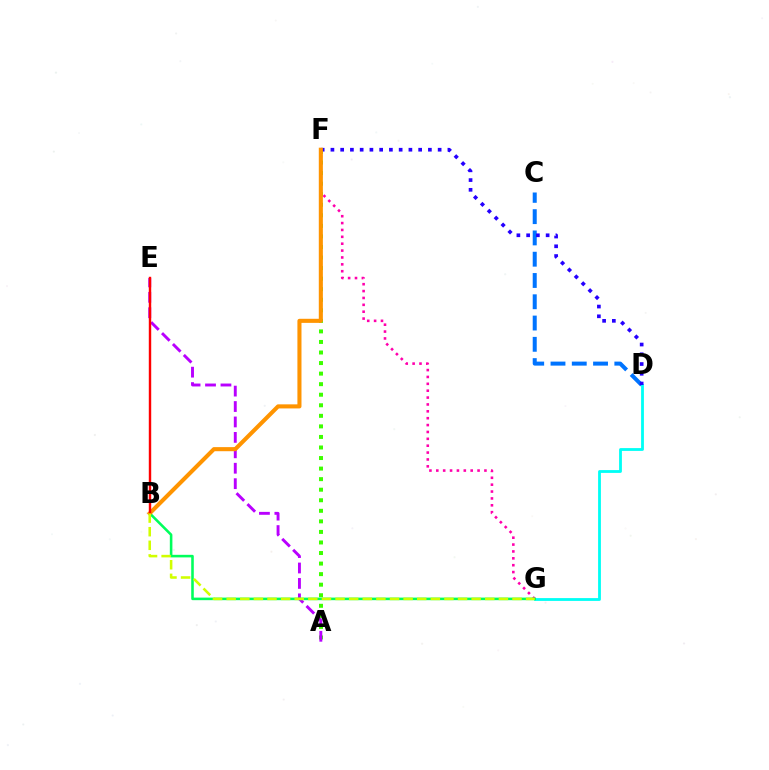{('D', 'G'): [{'color': '#00fff6', 'line_style': 'solid', 'thickness': 2.03}], ('A', 'F'): [{'color': '#3dff00', 'line_style': 'dotted', 'thickness': 2.87}], ('C', 'D'): [{'color': '#0074ff', 'line_style': 'dashed', 'thickness': 2.89}], ('F', 'G'): [{'color': '#ff00ac', 'line_style': 'dotted', 'thickness': 1.87}], ('A', 'E'): [{'color': '#b900ff', 'line_style': 'dashed', 'thickness': 2.1}], ('D', 'F'): [{'color': '#2500ff', 'line_style': 'dotted', 'thickness': 2.65}], ('B', 'G'): [{'color': '#00ff5c', 'line_style': 'solid', 'thickness': 1.85}, {'color': '#d1ff00', 'line_style': 'dashed', 'thickness': 1.85}], ('B', 'F'): [{'color': '#ff9400', 'line_style': 'solid', 'thickness': 2.94}], ('B', 'E'): [{'color': '#ff0000', 'line_style': 'solid', 'thickness': 1.74}]}